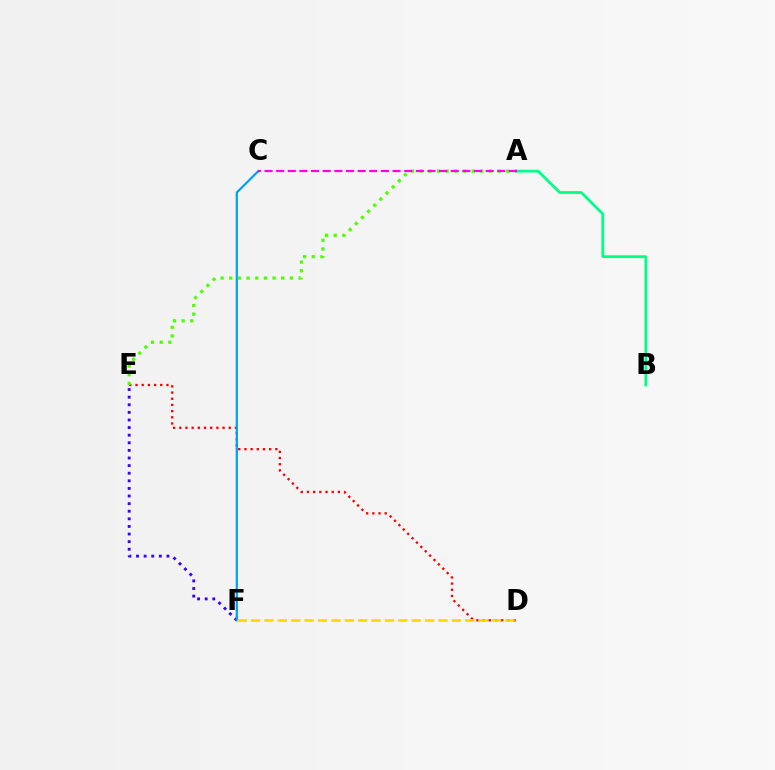{('D', 'E'): [{'color': '#ff0000', 'line_style': 'dotted', 'thickness': 1.68}], ('A', 'B'): [{'color': '#00ff86', 'line_style': 'solid', 'thickness': 2.0}], ('E', 'F'): [{'color': '#3700ff', 'line_style': 'dotted', 'thickness': 2.07}], ('C', 'F'): [{'color': '#009eff', 'line_style': 'solid', 'thickness': 1.58}], ('A', 'E'): [{'color': '#4fff00', 'line_style': 'dotted', 'thickness': 2.35}], ('A', 'C'): [{'color': '#ff00ed', 'line_style': 'dashed', 'thickness': 1.58}], ('D', 'F'): [{'color': '#ffd500', 'line_style': 'dashed', 'thickness': 1.82}]}